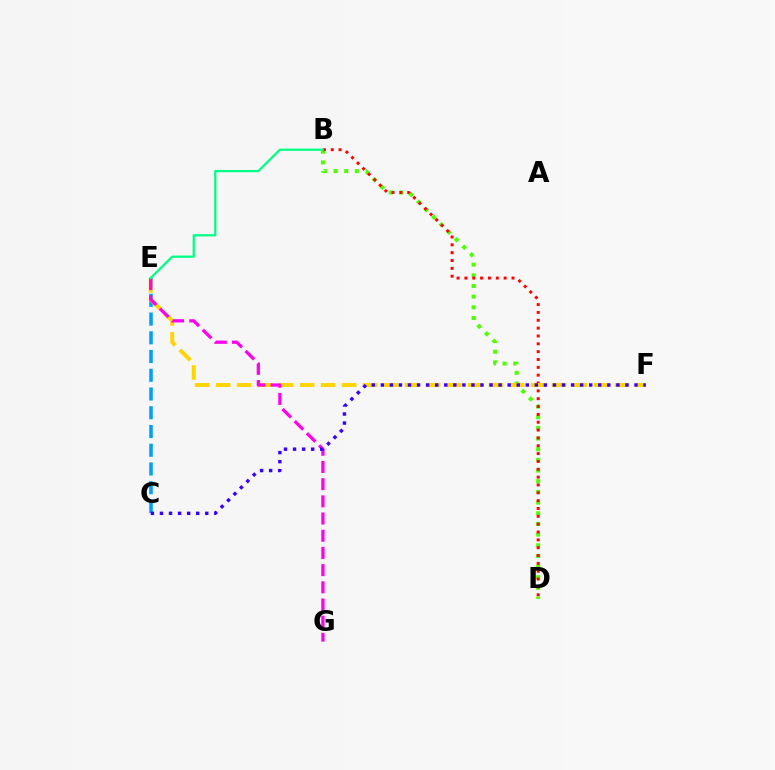{('B', 'D'): [{'color': '#4fff00', 'line_style': 'dotted', 'thickness': 2.9}, {'color': '#ff0000', 'line_style': 'dotted', 'thickness': 2.13}], ('C', 'E'): [{'color': '#009eff', 'line_style': 'dashed', 'thickness': 2.55}], ('E', 'F'): [{'color': '#ffd500', 'line_style': 'dashed', 'thickness': 2.85}], ('E', 'G'): [{'color': '#ff00ed', 'line_style': 'dashed', 'thickness': 2.34}], ('C', 'F'): [{'color': '#3700ff', 'line_style': 'dotted', 'thickness': 2.46}], ('B', 'E'): [{'color': '#00ff86', 'line_style': 'solid', 'thickness': 1.63}]}